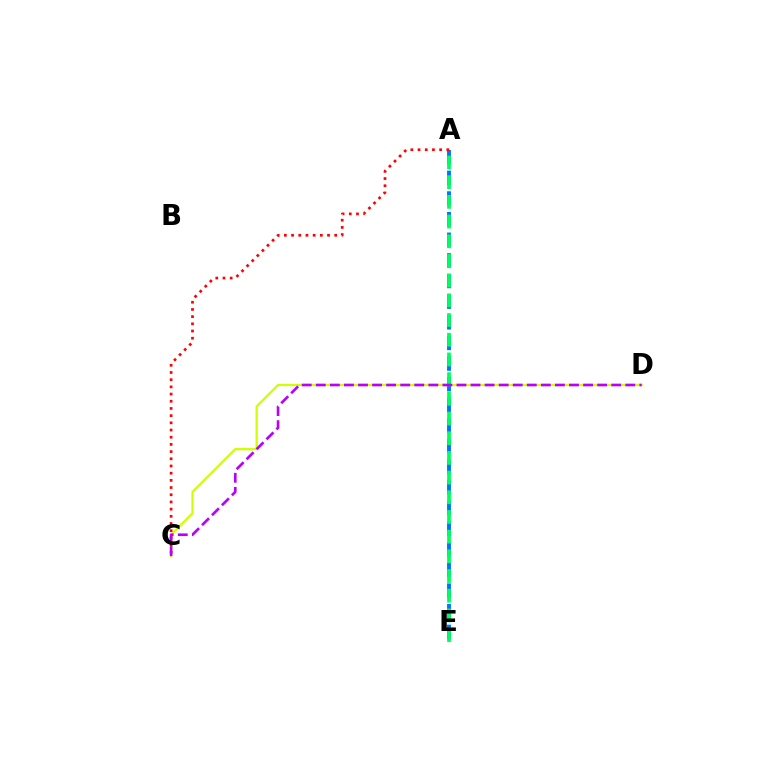{('A', 'E'): [{'color': '#0074ff', 'line_style': 'dashed', 'thickness': 2.8}, {'color': '#00ff5c', 'line_style': 'dashed', 'thickness': 2.68}], ('C', 'D'): [{'color': '#d1ff00', 'line_style': 'solid', 'thickness': 1.63}, {'color': '#b900ff', 'line_style': 'dashed', 'thickness': 1.91}], ('A', 'C'): [{'color': '#ff0000', 'line_style': 'dotted', 'thickness': 1.95}]}